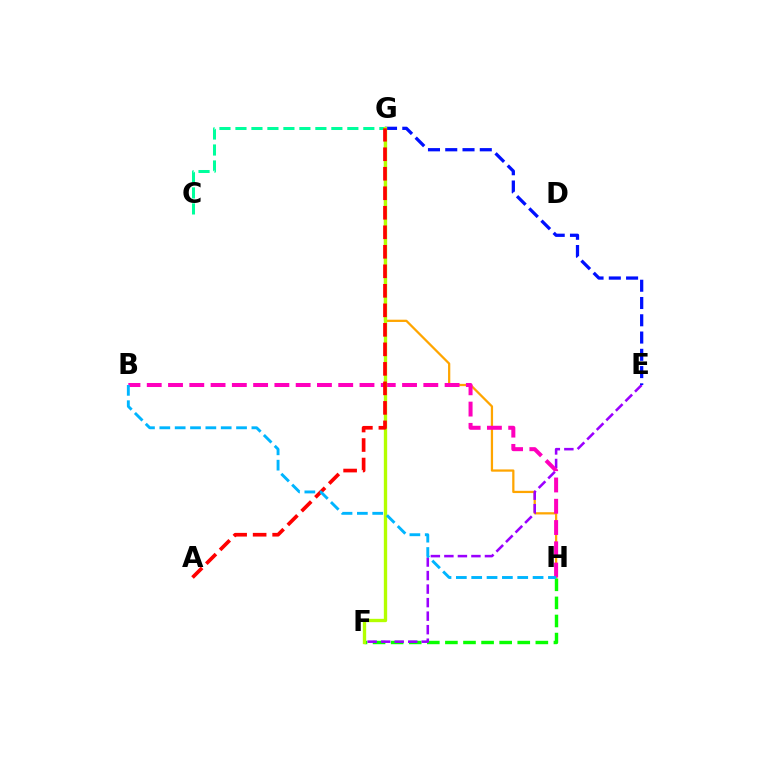{('G', 'H'): [{'color': '#ffa500', 'line_style': 'solid', 'thickness': 1.62}], ('F', 'H'): [{'color': '#08ff00', 'line_style': 'dashed', 'thickness': 2.46}], ('C', 'G'): [{'color': '#00ff9d', 'line_style': 'dashed', 'thickness': 2.17}], ('E', 'F'): [{'color': '#9b00ff', 'line_style': 'dashed', 'thickness': 1.84}], ('E', 'G'): [{'color': '#0010ff', 'line_style': 'dashed', 'thickness': 2.35}], ('B', 'H'): [{'color': '#ff00bd', 'line_style': 'dashed', 'thickness': 2.89}, {'color': '#00b5ff', 'line_style': 'dashed', 'thickness': 2.08}], ('F', 'G'): [{'color': '#b3ff00', 'line_style': 'solid', 'thickness': 2.4}], ('A', 'G'): [{'color': '#ff0000', 'line_style': 'dashed', 'thickness': 2.65}]}